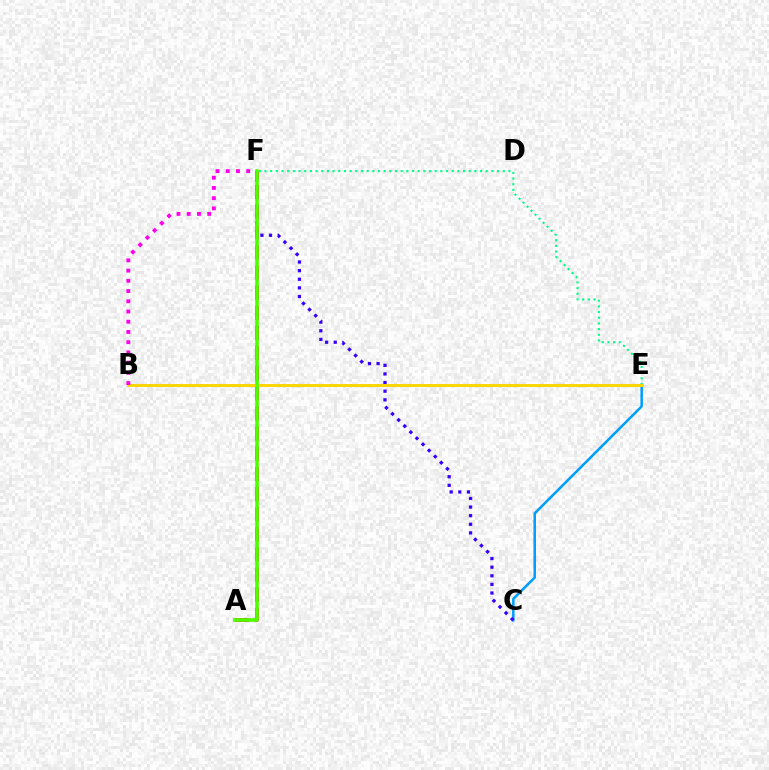{('A', 'F'): [{'color': '#ff0000', 'line_style': 'dashed', 'thickness': 2.74}, {'color': '#4fff00', 'line_style': 'solid', 'thickness': 2.6}], ('C', 'E'): [{'color': '#009eff', 'line_style': 'solid', 'thickness': 1.82}], ('C', 'F'): [{'color': '#3700ff', 'line_style': 'dotted', 'thickness': 2.34}], ('E', 'F'): [{'color': '#00ff86', 'line_style': 'dotted', 'thickness': 1.54}], ('B', 'E'): [{'color': '#ffd500', 'line_style': 'solid', 'thickness': 2.11}], ('B', 'F'): [{'color': '#ff00ed', 'line_style': 'dotted', 'thickness': 2.78}]}